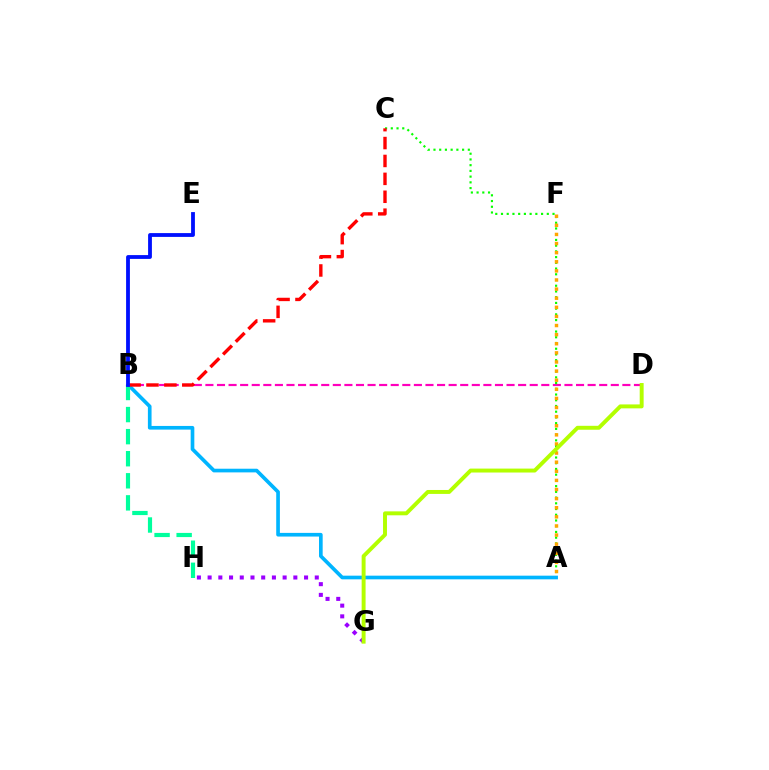{('B', 'D'): [{'color': '#ff00bd', 'line_style': 'dashed', 'thickness': 1.57}], ('A', 'C'): [{'color': '#08ff00', 'line_style': 'dotted', 'thickness': 1.56}], ('A', 'F'): [{'color': '#ffa500', 'line_style': 'dotted', 'thickness': 2.48}], ('G', 'H'): [{'color': '#9b00ff', 'line_style': 'dotted', 'thickness': 2.91}], ('A', 'B'): [{'color': '#00b5ff', 'line_style': 'solid', 'thickness': 2.64}], ('B', 'H'): [{'color': '#00ff9d', 'line_style': 'dashed', 'thickness': 3.0}], ('B', 'C'): [{'color': '#ff0000', 'line_style': 'dashed', 'thickness': 2.43}], ('D', 'G'): [{'color': '#b3ff00', 'line_style': 'solid', 'thickness': 2.83}], ('B', 'E'): [{'color': '#0010ff', 'line_style': 'solid', 'thickness': 2.75}]}